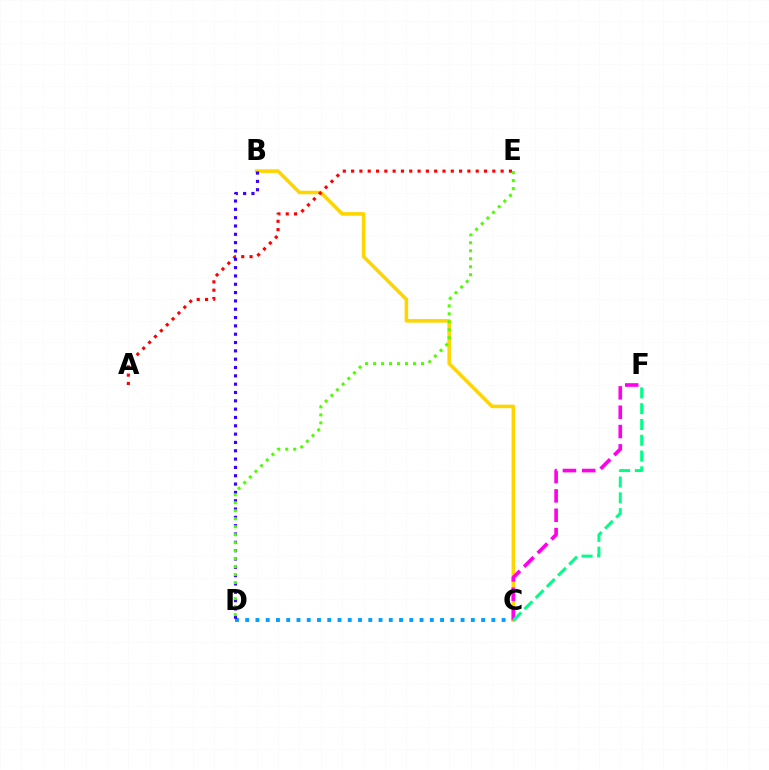{('C', 'D'): [{'color': '#009eff', 'line_style': 'dotted', 'thickness': 2.79}], ('B', 'C'): [{'color': '#ffd500', 'line_style': 'solid', 'thickness': 2.56}], ('C', 'F'): [{'color': '#ff00ed', 'line_style': 'dashed', 'thickness': 2.63}, {'color': '#00ff86', 'line_style': 'dashed', 'thickness': 2.15}], ('A', 'E'): [{'color': '#ff0000', 'line_style': 'dotted', 'thickness': 2.26}], ('B', 'D'): [{'color': '#3700ff', 'line_style': 'dotted', 'thickness': 2.26}], ('D', 'E'): [{'color': '#4fff00', 'line_style': 'dotted', 'thickness': 2.17}]}